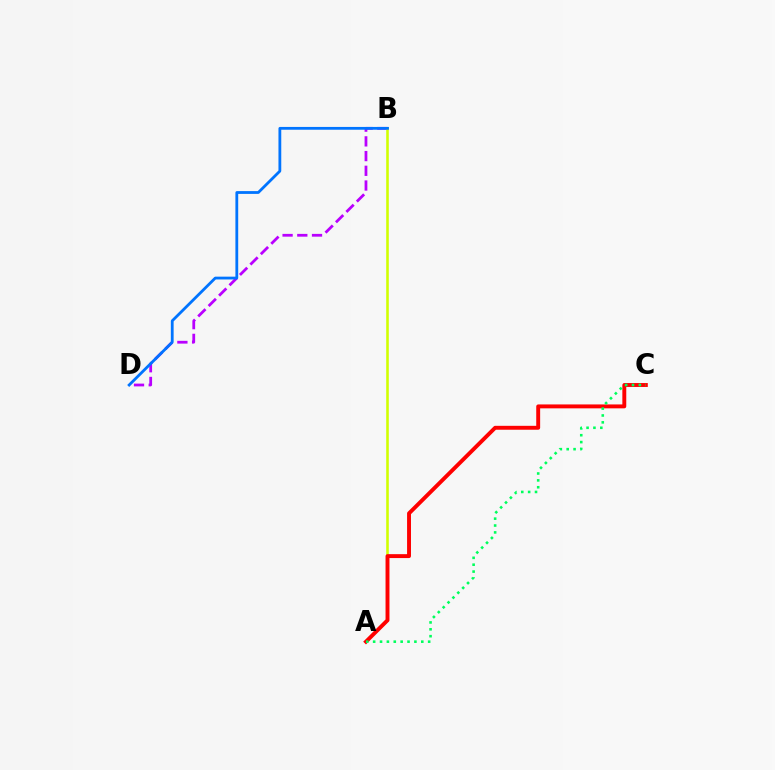{('B', 'D'): [{'color': '#b900ff', 'line_style': 'dashed', 'thickness': 2.0}, {'color': '#0074ff', 'line_style': 'solid', 'thickness': 2.01}], ('A', 'B'): [{'color': '#d1ff00', 'line_style': 'solid', 'thickness': 1.86}], ('A', 'C'): [{'color': '#ff0000', 'line_style': 'solid', 'thickness': 2.82}, {'color': '#00ff5c', 'line_style': 'dotted', 'thickness': 1.87}]}